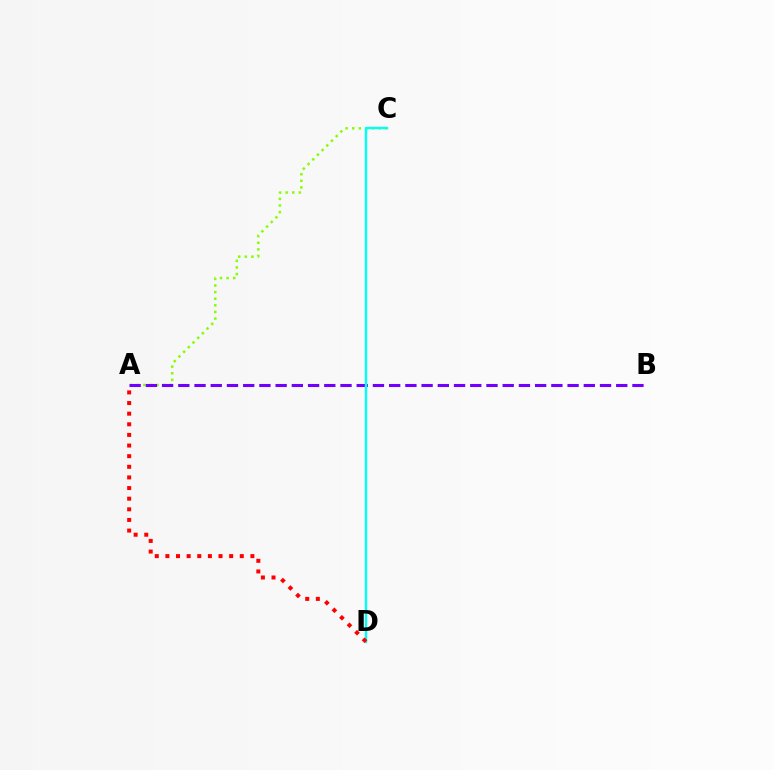{('A', 'C'): [{'color': '#84ff00', 'line_style': 'dotted', 'thickness': 1.79}], ('A', 'B'): [{'color': '#7200ff', 'line_style': 'dashed', 'thickness': 2.2}], ('C', 'D'): [{'color': '#00fff6', 'line_style': 'solid', 'thickness': 1.71}], ('A', 'D'): [{'color': '#ff0000', 'line_style': 'dotted', 'thickness': 2.89}]}